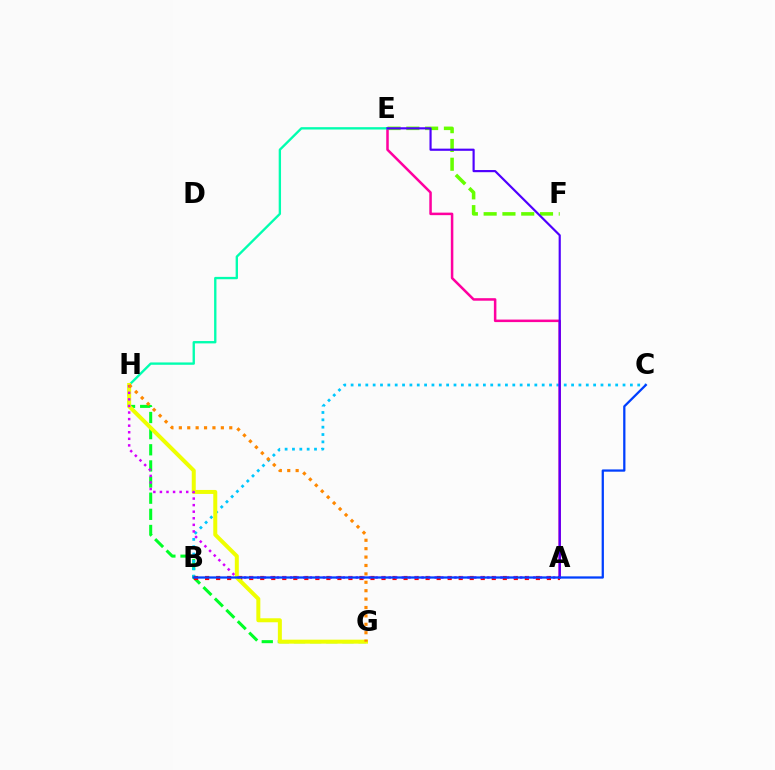{('E', 'F'): [{'color': '#66ff00', 'line_style': 'dashed', 'thickness': 2.55}], ('G', 'H'): [{'color': '#00ff27', 'line_style': 'dashed', 'thickness': 2.19}, {'color': '#eeff00', 'line_style': 'solid', 'thickness': 2.87}, {'color': '#ff8800', 'line_style': 'dotted', 'thickness': 2.28}], ('B', 'C'): [{'color': '#00c7ff', 'line_style': 'dotted', 'thickness': 2.0}, {'color': '#003fff', 'line_style': 'solid', 'thickness': 1.63}], ('A', 'E'): [{'color': '#ff00a0', 'line_style': 'solid', 'thickness': 1.82}, {'color': '#4f00ff', 'line_style': 'solid', 'thickness': 1.56}], ('A', 'B'): [{'color': '#ff0000', 'line_style': 'dotted', 'thickness': 3.0}], ('E', 'H'): [{'color': '#00ffaf', 'line_style': 'solid', 'thickness': 1.69}], ('A', 'H'): [{'color': '#d600ff', 'line_style': 'dotted', 'thickness': 1.79}]}